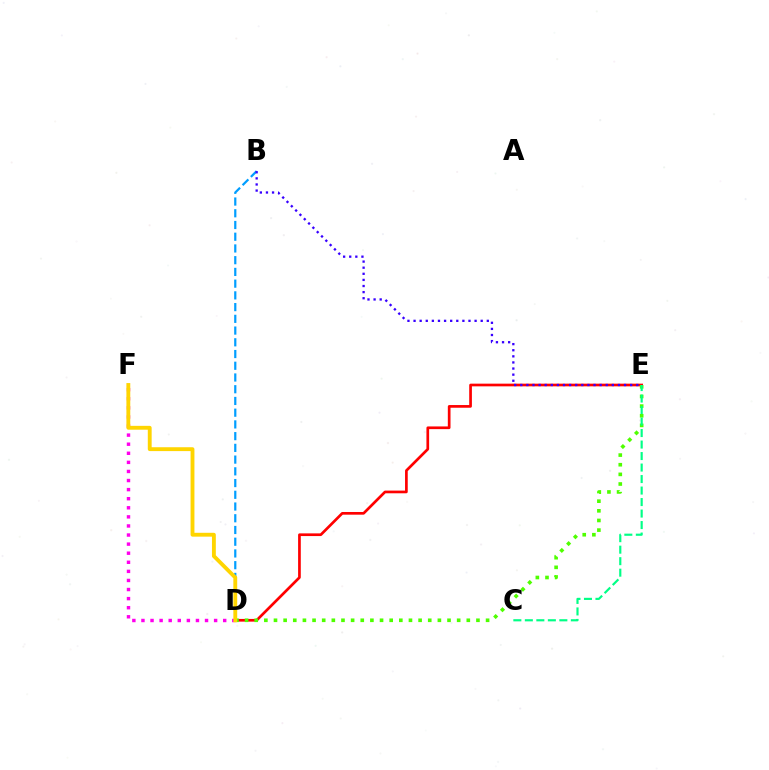{('B', 'D'): [{'color': '#009eff', 'line_style': 'dashed', 'thickness': 1.59}], ('D', 'E'): [{'color': '#ff0000', 'line_style': 'solid', 'thickness': 1.94}, {'color': '#4fff00', 'line_style': 'dotted', 'thickness': 2.62}], ('D', 'F'): [{'color': '#ff00ed', 'line_style': 'dotted', 'thickness': 2.47}, {'color': '#ffd500', 'line_style': 'solid', 'thickness': 2.78}], ('C', 'E'): [{'color': '#00ff86', 'line_style': 'dashed', 'thickness': 1.56}], ('B', 'E'): [{'color': '#3700ff', 'line_style': 'dotted', 'thickness': 1.66}]}